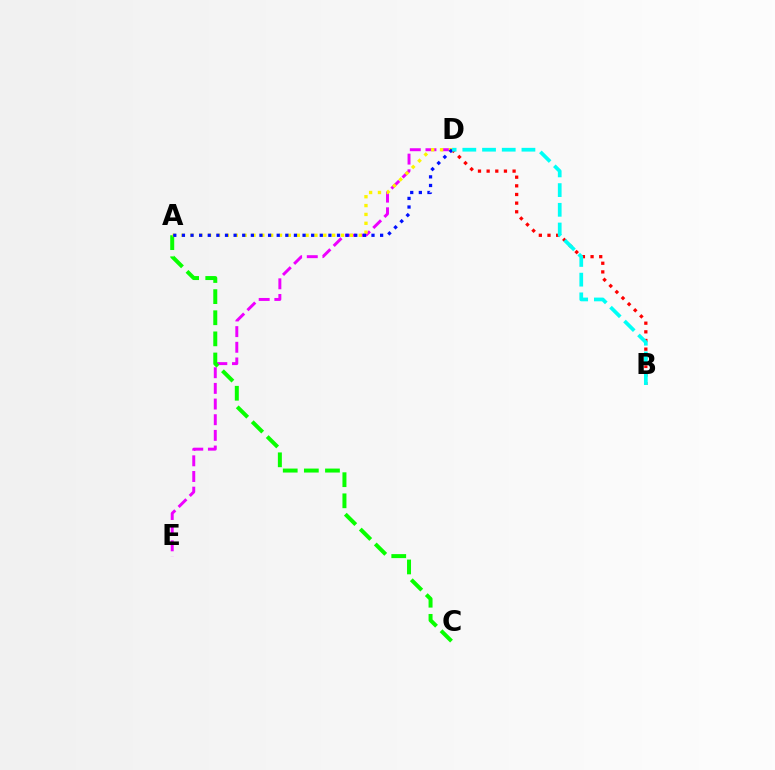{('D', 'E'): [{'color': '#ee00ff', 'line_style': 'dashed', 'thickness': 2.13}], ('A', 'C'): [{'color': '#08ff00', 'line_style': 'dashed', 'thickness': 2.87}], ('A', 'D'): [{'color': '#fcf500', 'line_style': 'dotted', 'thickness': 2.41}, {'color': '#0010ff', 'line_style': 'dotted', 'thickness': 2.34}], ('B', 'D'): [{'color': '#ff0000', 'line_style': 'dotted', 'thickness': 2.35}, {'color': '#00fff6', 'line_style': 'dashed', 'thickness': 2.68}]}